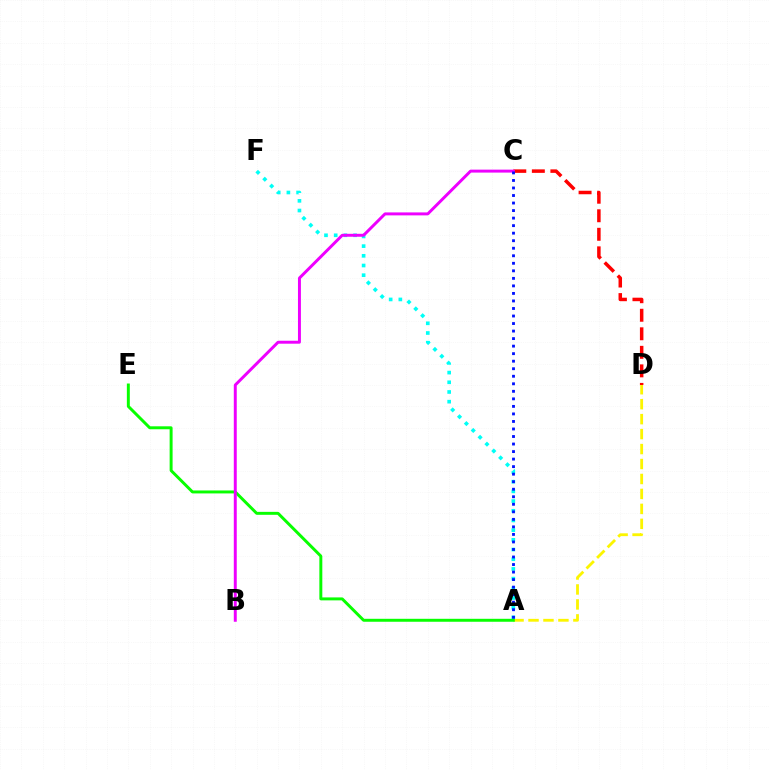{('C', 'D'): [{'color': '#ff0000', 'line_style': 'dashed', 'thickness': 2.52}], ('A', 'F'): [{'color': '#00fff6', 'line_style': 'dotted', 'thickness': 2.63}], ('A', 'D'): [{'color': '#fcf500', 'line_style': 'dashed', 'thickness': 2.03}], ('A', 'E'): [{'color': '#08ff00', 'line_style': 'solid', 'thickness': 2.13}], ('B', 'C'): [{'color': '#ee00ff', 'line_style': 'solid', 'thickness': 2.13}], ('A', 'C'): [{'color': '#0010ff', 'line_style': 'dotted', 'thickness': 2.05}]}